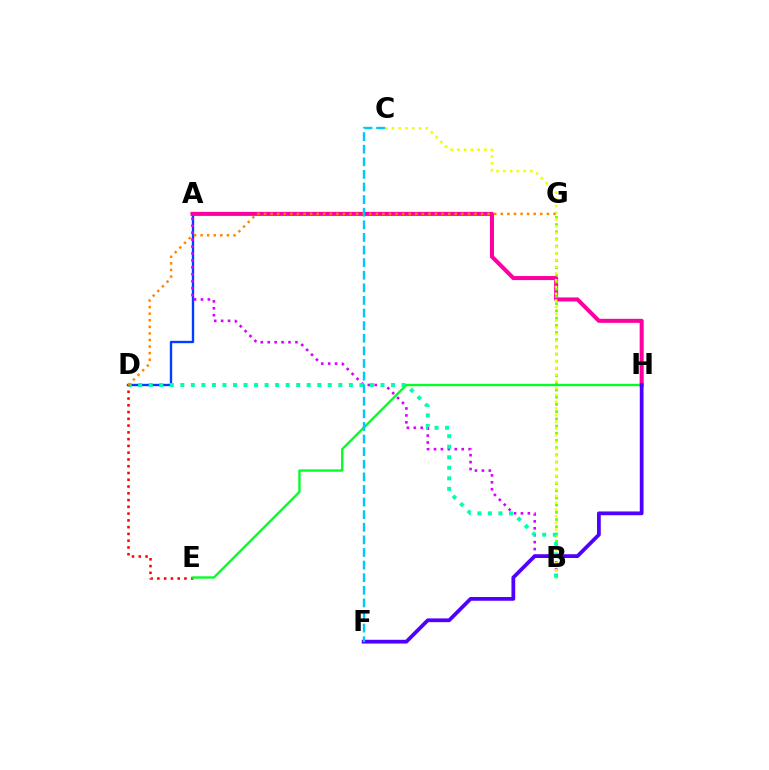{('A', 'D'): [{'color': '#003fff', 'line_style': 'solid', 'thickness': 1.71}], ('A', 'B'): [{'color': '#d600ff', 'line_style': 'dotted', 'thickness': 1.88}], ('A', 'H'): [{'color': '#ff00a0', 'line_style': 'solid', 'thickness': 2.91}], ('B', 'G'): [{'color': '#66ff00', 'line_style': 'dotted', 'thickness': 1.96}], ('B', 'C'): [{'color': '#eeff00', 'line_style': 'dotted', 'thickness': 1.83}], ('B', 'D'): [{'color': '#00ffaf', 'line_style': 'dotted', 'thickness': 2.86}], ('D', 'E'): [{'color': '#ff0000', 'line_style': 'dotted', 'thickness': 1.84}], ('E', 'H'): [{'color': '#00ff27', 'line_style': 'solid', 'thickness': 1.69}], ('F', 'H'): [{'color': '#4f00ff', 'line_style': 'solid', 'thickness': 2.71}], ('D', 'G'): [{'color': '#ff8800', 'line_style': 'dotted', 'thickness': 1.79}], ('C', 'F'): [{'color': '#00c7ff', 'line_style': 'dashed', 'thickness': 1.71}]}